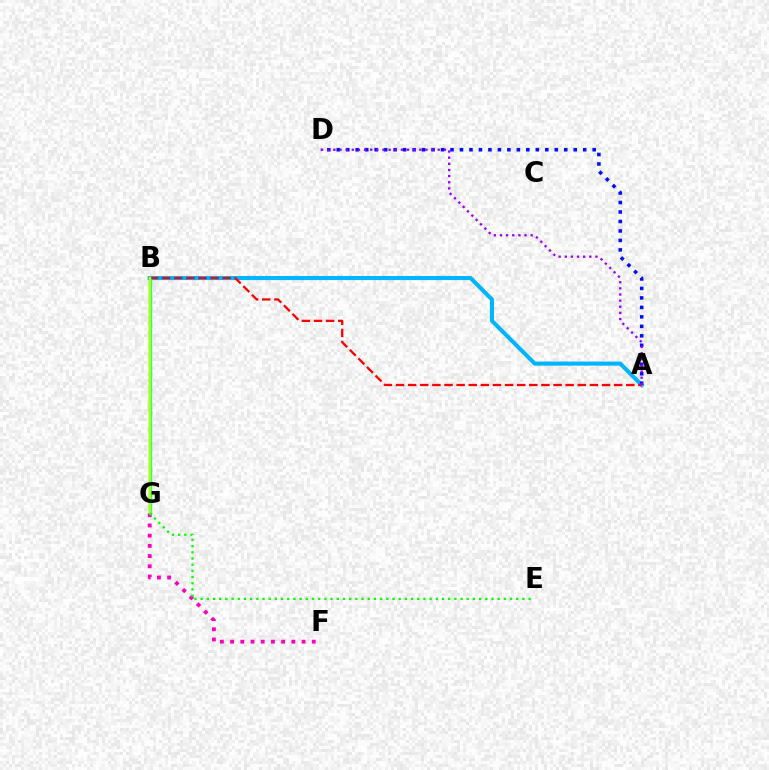{('A', 'B'): [{'color': '#00b5ff', 'line_style': 'solid', 'thickness': 2.93}, {'color': '#ff0000', 'line_style': 'dashed', 'thickness': 1.65}], ('A', 'D'): [{'color': '#0010ff', 'line_style': 'dotted', 'thickness': 2.58}, {'color': '#9b00ff', 'line_style': 'dotted', 'thickness': 1.67}], ('B', 'G'): [{'color': '#ffa500', 'line_style': 'solid', 'thickness': 1.88}, {'color': '#00ff9d', 'line_style': 'solid', 'thickness': 2.47}, {'color': '#b3ff00', 'line_style': 'solid', 'thickness': 1.77}], ('F', 'G'): [{'color': '#ff00bd', 'line_style': 'dotted', 'thickness': 2.77}], ('E', 'G'): [{'color': '#08ff00', 'line_style': 'dotted', 'thickness': 1.68}]}